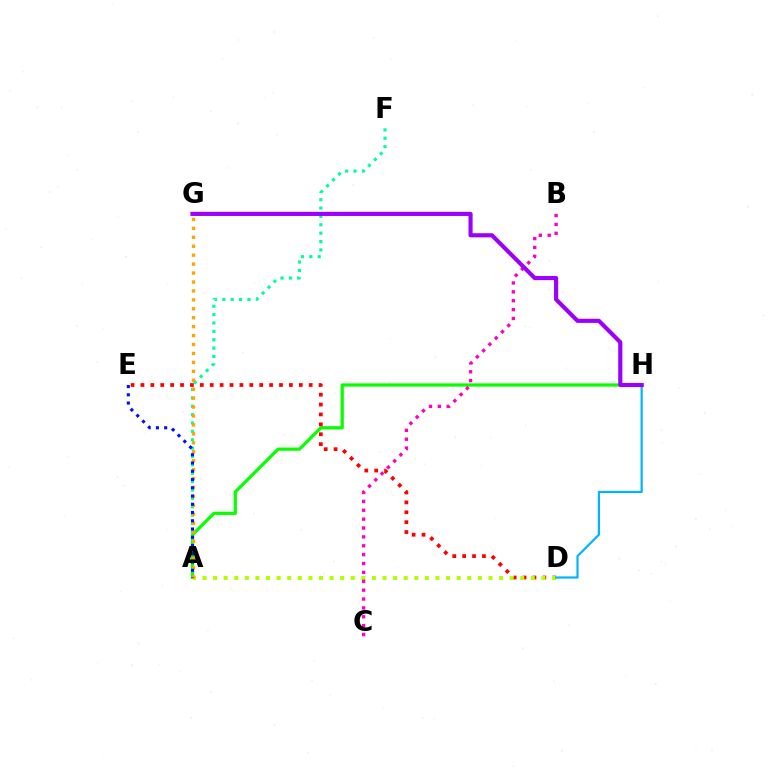{('A', 'F'): [{'color': '#00ff9d', 'line_style': 'dotted', 'thickness': 2.28}], ('A', 'H'): [{'color': '#08ff00', 'line_style': 'solid', 'thickness': 2.33}], ('D', 'E'): [{'color': '#ff0000', 'line_style': 'dotted', 'thickness': 2.69}], ('A', 'D'): [{'color': '#b3ff00', 'line_style': 'dotted', 'thickness': 2.88}], ('D', 'H'): [{'color': '#00b5ff', 'line_style': 'solid', 'thickness': 1.59}], ('A', 'G'): [{'color': '#ffa500', 'line_style': 'dotted', 'thickness': 2.43}], ('A', 'E'): [{'color': '#0010ff', 'line_style': 'dotted', 'thickness': 2.24}], ('B', 'C'): [{'color': '#ff00bd', 'line_style': 'dotted', 'thickness': 2.41}], ('G', 'H'): [{'color': '#9b00ff', 'line_style': 'solid', 'thickness': 2.98}]}